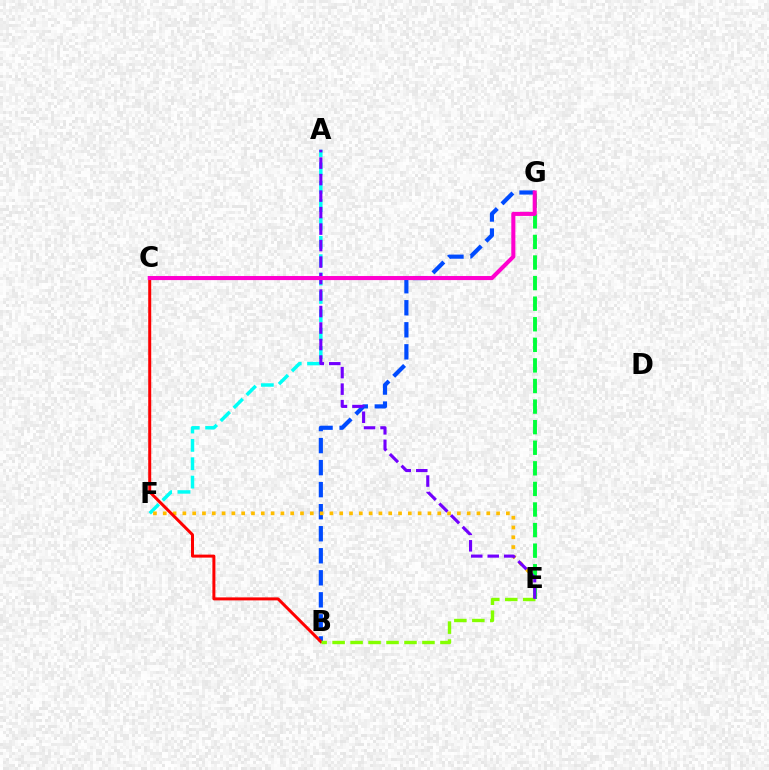{('B', 'G'): [{'color': '#004bff', 'line_style': 'dashed', 'thickness': 2.99}], ('A', 'F'): [{'color': '#00fff6', 'line_style': 'dashed', 'thickness': 2.49}], ('E', 'F'): [{'color': '#ffbd00', 'line_style': 'dotted', 'thickness': 2.66}], ('B', 'C'): [{'color': '#ff0000', 'line_style': 'solid', 'thickness': 2.16}], ('E', 'G'): [{'color': '#00ff39', 'line_style': 'dashed', 'thickness': 2.8}], ('B', 'E'): [{'color': '#84ff00', 'line_style': 'dashed', 'thickness': 2.44}], ('A', 'E'): [{'color': '#7200ff', 'line_style': 'dashed', 'thickness': 2.24}], ('C', 'G'): [{'color': '#ff00cf', 'line_style': 'solid', 'thickness': 2.93}]}